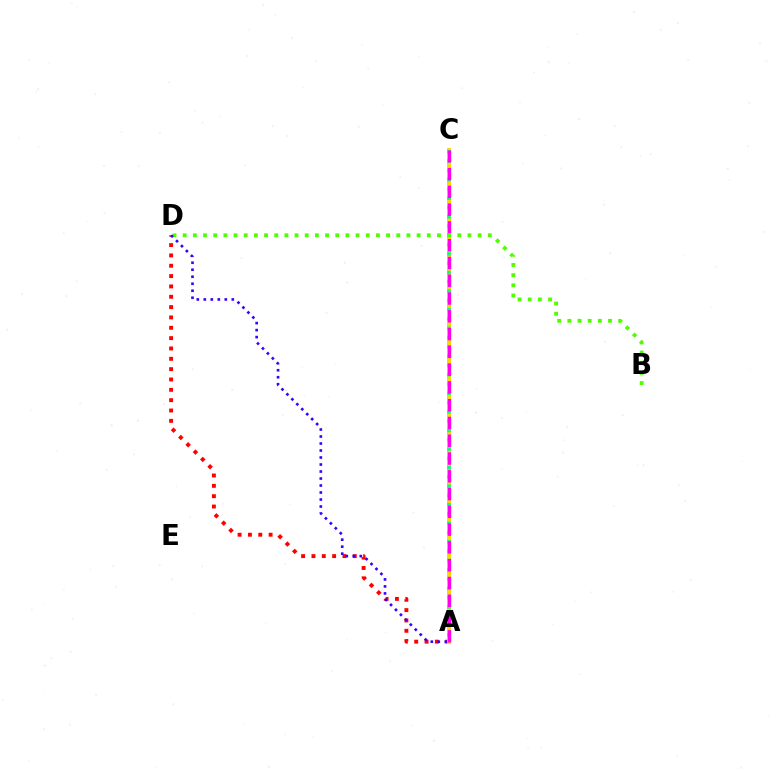{('A', 'D'): [{'color': '#ff0000', 'line_style': 'dotted', 'thickness': 2.81}, {'color': '#3700ff', 'line_style': 'dotted', 'thickness': 1.9}], ('A', 'C'): [{'color': '#009eff', 'line_style': 'dotted', 'thickness': 2.25}, {'color': '#ffd500', 'line_style': 'solid', 'thickness': 2.85}, {'color': '#00ff86', 'line_style': 'dotted', 'thickness': 2.52}, {'color': '#ff00ed', 'line_style': 'dashed', 'thickness': 2.41}], ('B', 'D'): [{'color': '#4fff00', 'line_style': 'dotted', 'thickness': 2.76}]}